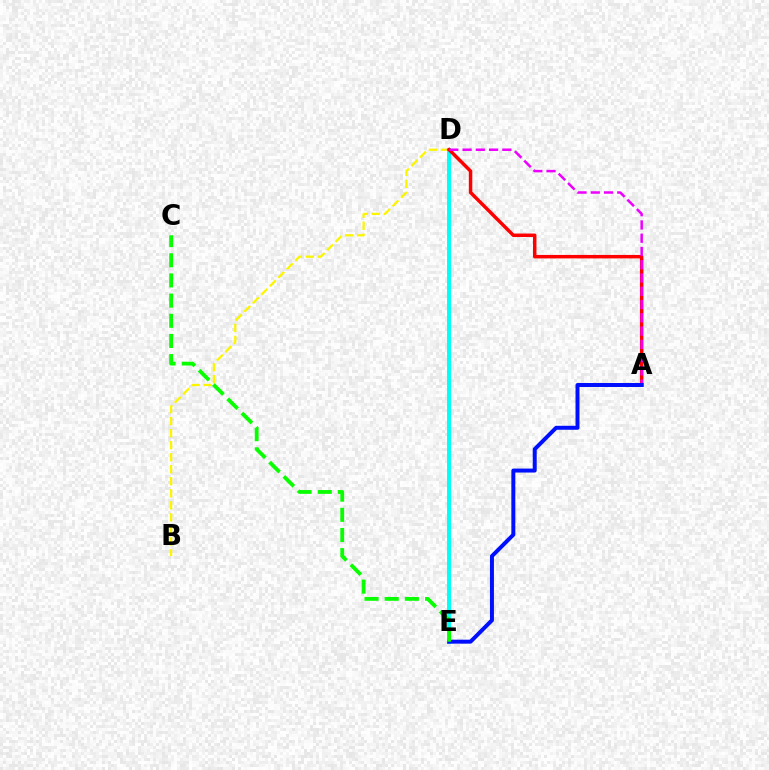{('B', 'D'): [{'color': '#fcf500', 'line_style': 'dashed', 'thickness': 1.63}], ('D', 'E'): [{'color': '#00fff6', 'line_style': 'solid', 'thickness': 2.83}], ('A', 'D'): [{'color': '#ff0000', 'line_style': 'solid', 'thickness': 2.51}, {'color': '#ee00ff', 'line_style': 'dashed', 'thickness': 1.8}], ('A', 'E'): [{'color': '#0010ff', 'line_style': 'solid', 'thickness': 2.86}], ('C', 'E'): [{'color': '#08ff00', 'line_style': 'dashed', 'thickness': 2.74}]}